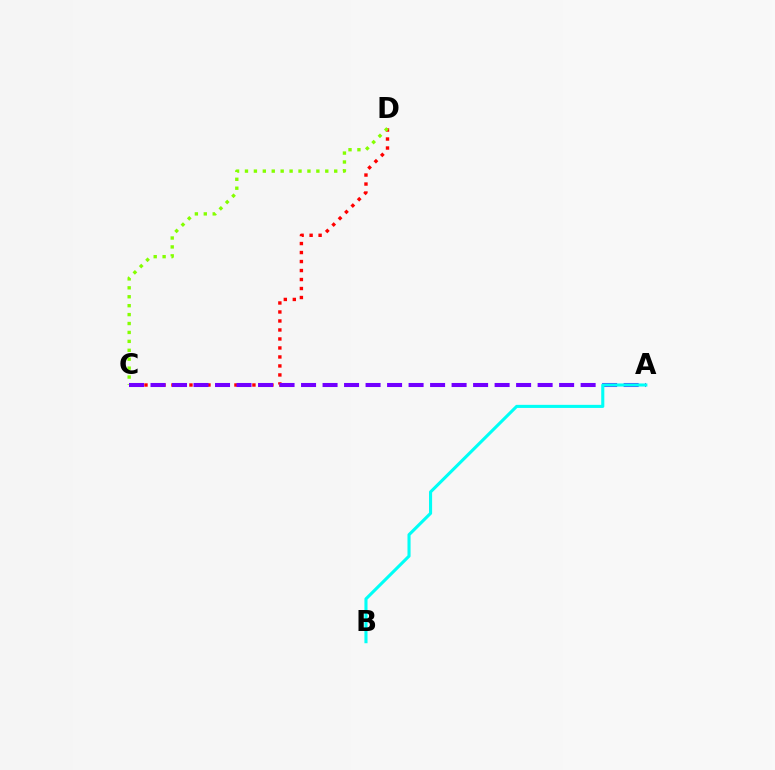{('C', 'D'): [{'color': '#ff0000', 'line_style': 'dotted', 'thickness': 2.44}, {'color': '#84ff00', 'line_style': 'dotted', 'thickness': 2.42}], ('A', 'C'): [{'color': '#7200ff', 'line_style': 'dashed', 'thickness': 2.92}], ('A', 'B'): [{'color': '#00fff6', 'line_style': 'solid', 'thickness': 2.23}]}